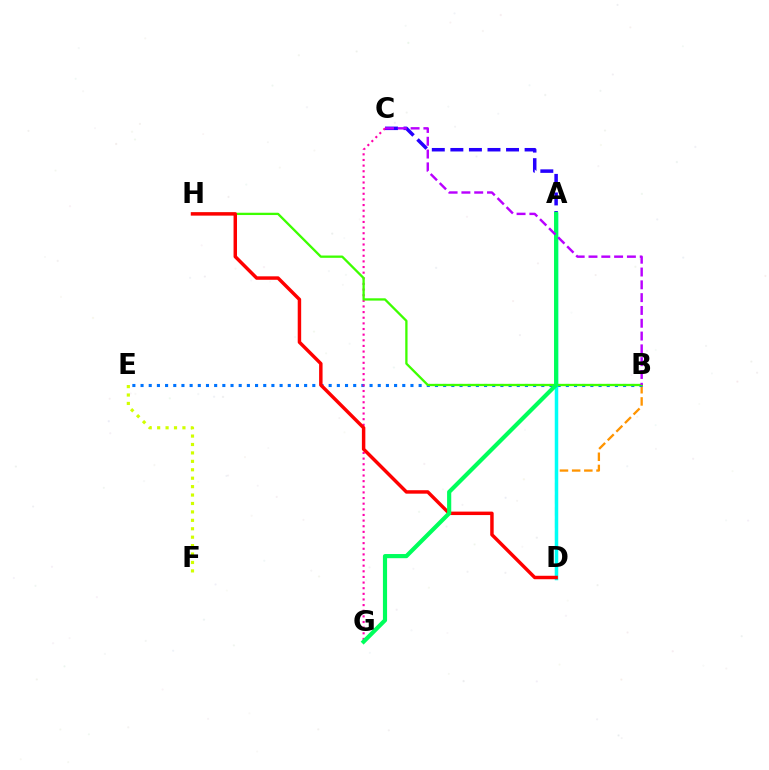{('B', 'D'): [{'color': '#ff9400', 'line_style': 'dashed', 'thickness': 1.65}], ('B', 'E'): [{'color': '#0074ff', 'line_style': 'dotted', 'thickness': 2.22}], ('C', 'G'): [{'color': '#ff00ac', 'line_style': 'dotted', 'thickness': 1.53}], ('A', 'D'): [{'color': '#00fff6', 'line_style': 'solid', 'thickness': 2.52}], ('B', 'H'): [{'color': '#3dff00', 'line_style': 'solid', 'thickness': 1.66}], ('A', 'C'): [{'color': '#2500ff', 'line_style': 'dashed', 'thickness': 2.52}], ('D', 'H'): [{'color': '#ff0000', 'line_style': 'solid', 'thickness': 2.49}], ('A', 'G'): [{'color': '#00ff5c', 'line_style': 'solid', 'thickness': 2.99}], ('E', 'F'): [{'color': '#d1ff00', 'line_style': 'dotted', 'thickness': 2.29}], ('B', 'C'): [{'color': '#b900ff', 'line_style': 'dashed', 'thickness': 1.74}]}